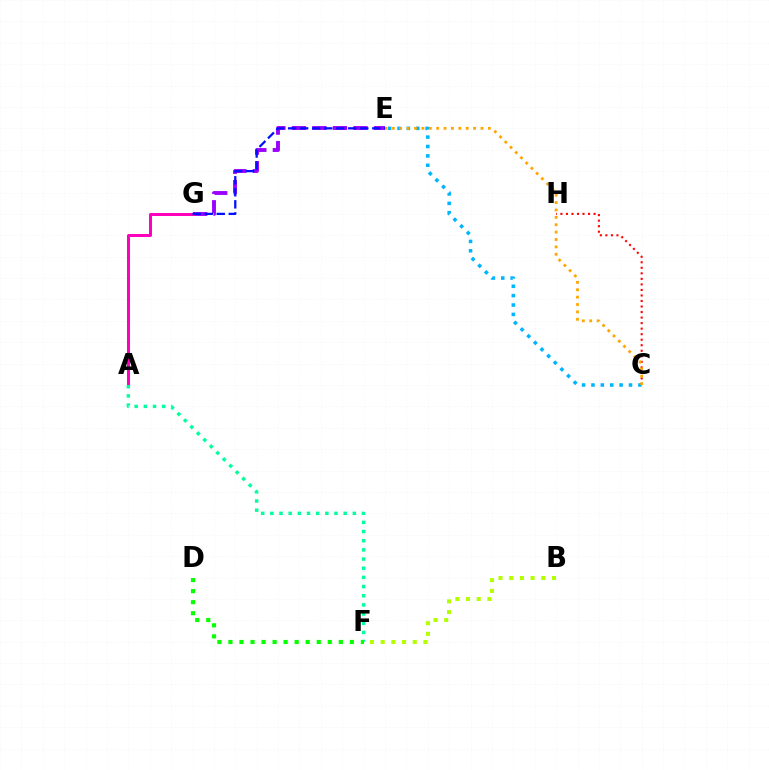{('E', 'G'): [{'color': '#9b00ff', 'line_style': 'dashed', 'thickness': 2.79}, {'color': '#0010ff', 'line_style': 'dashed', 'thickness': 1.63}], ('A', 'G'): [{'color': '#ff00bd', 'line_style': 'solid', 'thickness': 2.17}], ('A', 'F'): [{'color': '#00ff9d', 'line_style': 'dotted', 'thickness': 2.49}], ('C', 'H'): [{'color': '#ff0000', 'line_style': 'dotted', 'thickness': 1.5}], ('C', 'E'): [{'color': '#00b5ff', 'line_style': 'dotted', 'thickness': 2.55}, {'color': '#ffa500', 'line_style': 'dotted', 'thickness': 2.01}], ('D', 'F'): [{'color': '#08ff00', 'line_style': 'dotted', 'thickness': 3.0}], ('B', 'F'): [{'color': '#b3ff00', 'line_style': 'dotted', 'thickness': 2.91}]}